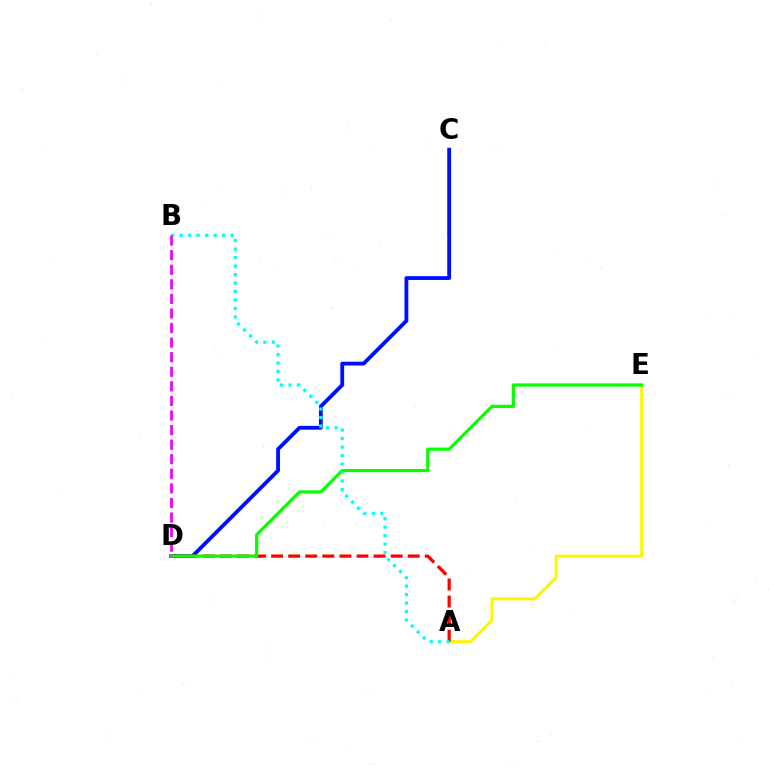{('C', 'D'): [{'color': '#0010ff', 'line_style': 'solid', 'thickness': 2.75}], ('A', 'E'): [{'color': '#fcf500', 'line_style': 'solid', 'thickness': 2.1}], ('A', 'D'): [{'color': '#ff0000', 'line_style': 'dashed', 'thickness': 2.32}], ('D', 'E'): [{'color': '#08ff00', 'line_style': 'solid', 'thickness': 2.32}], ('A', 'B'): [{'color': '#00fff6', 'line_style': 'dotted', 'thickness': 2.3}], ('B', 'D'): [{'color': '#ee00ff', 'line_style': 'dashed', 'thickness': 1.98}]}